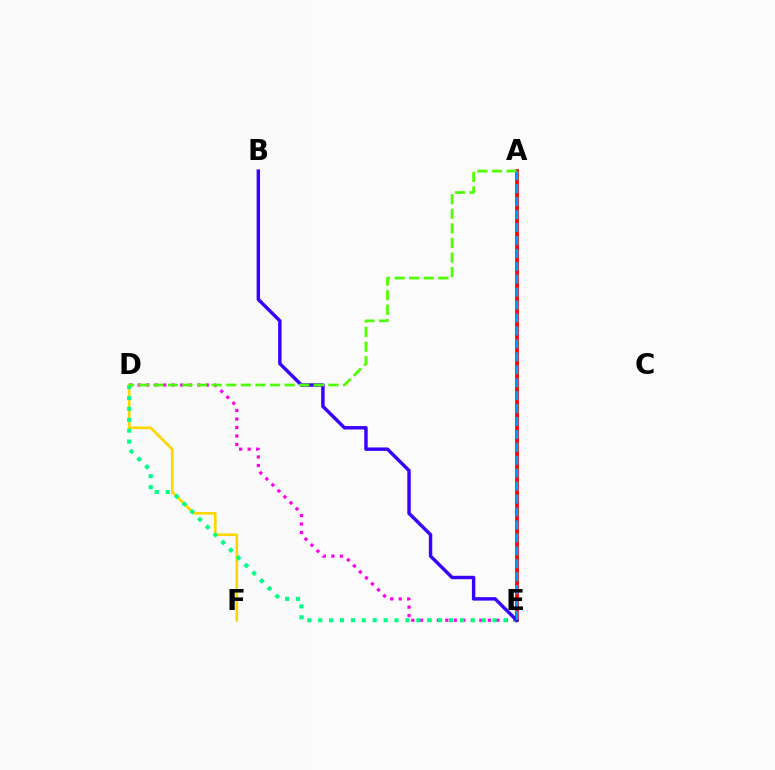{('A', 'E'): [{'color': '#ff0000', 'line_style': 'solid', 'thickness': 2.69}, {'color': '#009eff', 'line_style': 'dashed', 'thickness': 1.76}], ('D', 'F'): [{'color': '#ffd500', 'line_style': 'solid', 'thickness': 1.91}], ('D', 'E'): [{'color': '#ff00ed', 'line_style': 'dotted', 'thickness': 2.31}, {'color': '#00ff86', 'line_style': 'dotted', 'thickness': 2.96}], ('B', 'E'): [{'color': '#3700ff', 'line_style': 'solid', 'thickness': 2.46}], ('A', 'D'): [{'color': '#4fff00', 'line_style': 'dashed', 'thickness': 1.98}]}